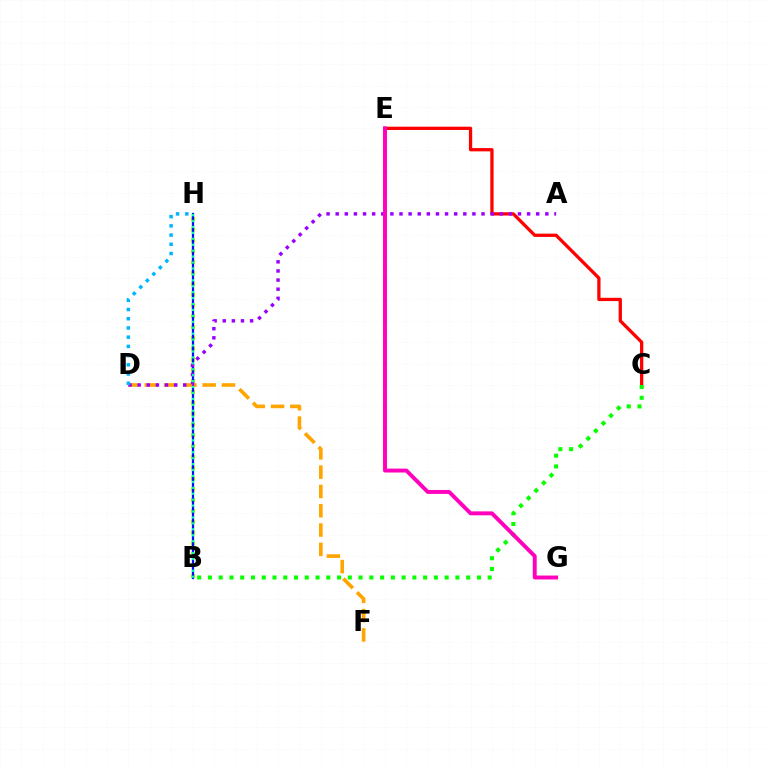{('C', 'E'): [{'color': '#ff0000', 'line_style': 'solid', 'thickness': 2.36}], ('B', 'H'): [{'color': '#b3ff00', 'line_style': 'dotted', 'thickness': 2.94}, {'color': '#0010ff', 'line_style': 'solid', 'thickness': 1.62}, {'color': '#00ff9d', 'line_style': 'dotted', 'thickness': 1.61}], ('D', 'F'): [{'color': '#ffa500', 'line_style': 'dashed', 'thickness': 2.62}], ('A', 'D'): [{'color': '#9b00ff', 'line_style': 'dotted', 'thickness': 2.48}], ('B', 'C'): [{'color': '#08ff00', 'line_style': 'dotted', 'thickness': 2.92}], ('E', 'G'): [{'color': '#ff00bd', 'line_style': 'solid', 'thickness': 2.83}], ('D', 'H'): [{'color': '#00b5ff', 'line_style': 'dotted', 'thickness': 2.5}]}